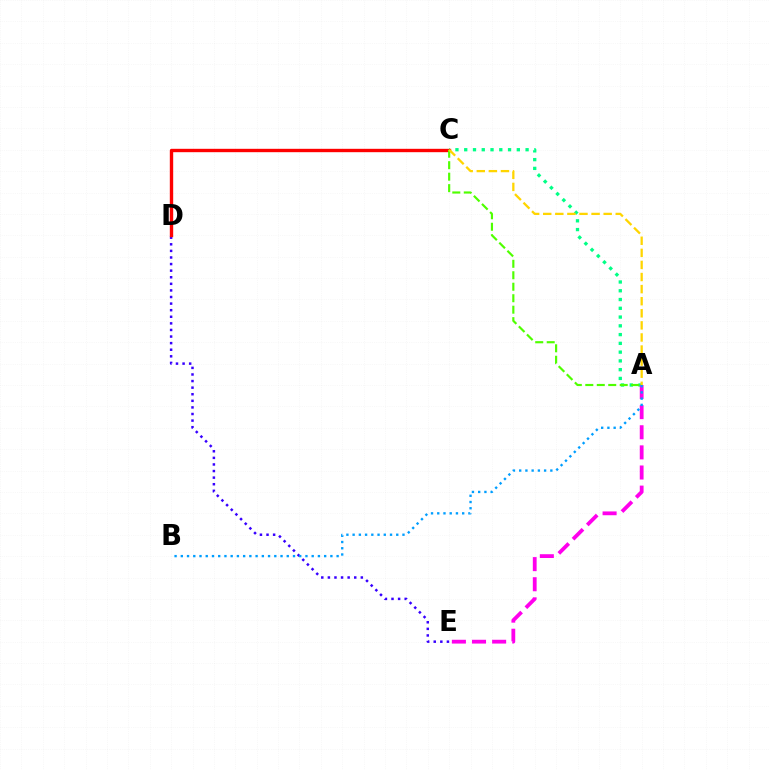{('A', 'C'): [{'color': '#00ff86', 'line_style': 'dotted', 'thickness': 2.38}, {'color': '#4fff00', 'line_style': 'dashed', 'thickness': 1.56}, {'color': '#ffd500', 'line_style': 'dashed', 'thickness': 1.64}], ('D', 'E'): [{'color': '#3700ff', 'line_style': 'dotted', 'thickness': 1.79}], ('A', 'E'): [{'color': '#ff00ed', 'line_style': 'dashed', 'thickness': 2.73}], ('A', 'B'): [{'color': '#009eff', 'line_style': 'dotted', 'thickness': 1.69}], ('C', 'D'): [{'color': '#ff0000', 'line_style': 'solid', 'thickness': 2.43}]}